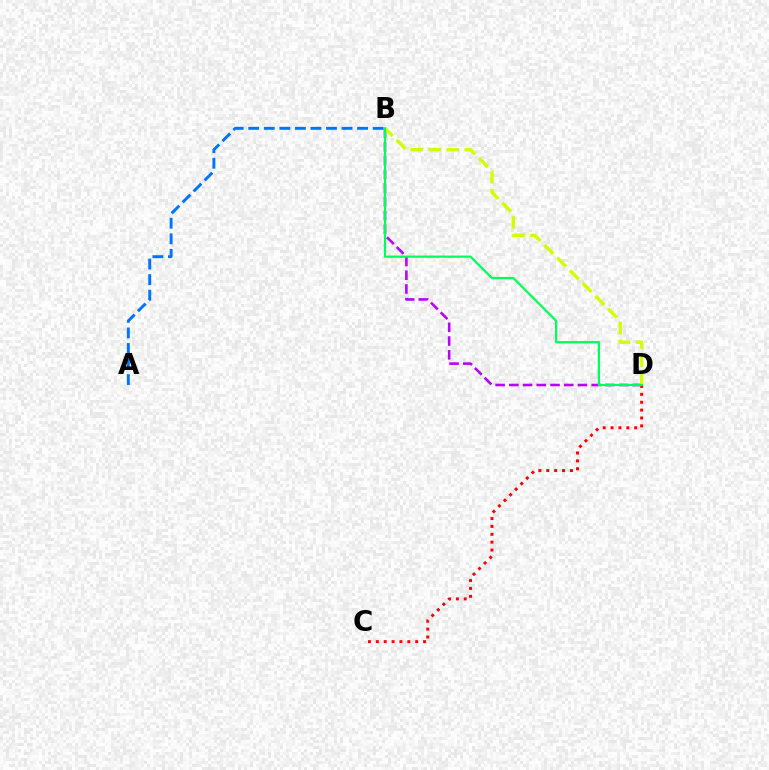{('B', 'D'): [{'color': '#b900ff', 'line_style': 'dashed', 'thickness': 1.86}, {'color': '#d1ff00', 'line_style': 'dashed', 'thickness': 2.45}, {'color': '#00ff5c', 'line_style': 'solid', 'thickness': 1.63}], ('C', 'D'): [{'color': '#ff0000', 'line_style': 'dotted', 'thickness': 2.14}], ('A', 'B'): [{'color': '#0074ff', 'line_style': 'dashed', 'thickness': 2.11}]}